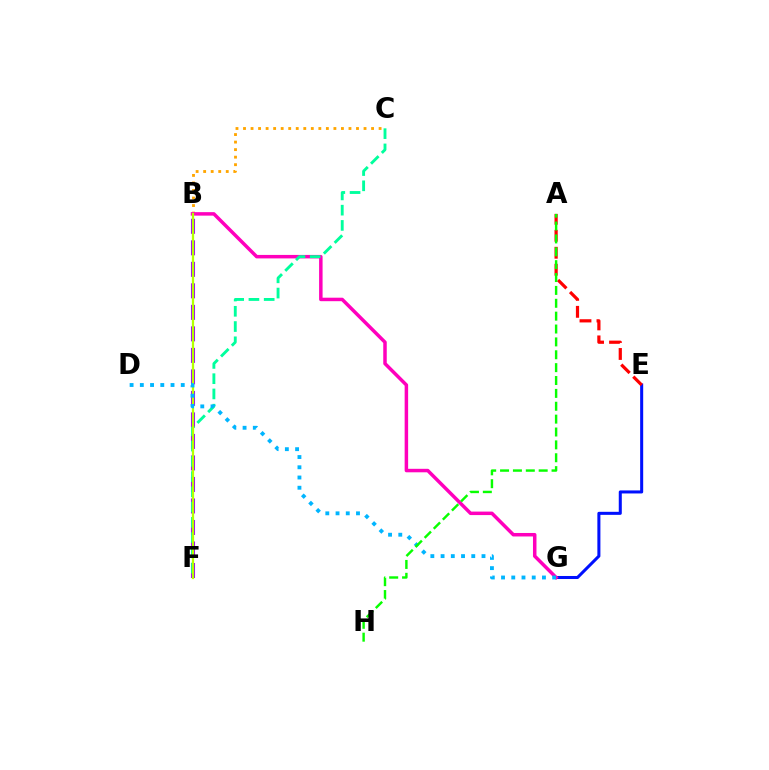{('B', 'C'): [{'color': '#ffa500', 'line_style': 'dotted', 'thickness': 2.05}], ('E', 'G'): [{'color': '#0010ff', 'line_style': 'solid', 'thickness': 2.19}], ('B', 'F'): [{'color': '#9b00ff', 'line_style': 'dashed', 'thickness': 2.92}, {'color': '#b3ff00', 'line_style': 'solid', 'thickness': 1.63}], ('B', 'G'): [{'color': '#ff00bd', 'line_style': 'solid', 'thickness': 2.51}], ('C', 'F'): [{'color': '#00ff9d', 'line_style': 'dashed', 'thickness': 2.07}], ('D', 'G'): [{'color': '#00b5ff', 'line_style': 'dotted', 'thickness': 2.78}], ('A', 'E'): [{'color': '#ff0000', 'line_style': 'dashed', 'thickness': 2.31}], ('A', 'H'): [{'color': '#08ff00', 'line_style': 'dashed', 'thickness': 1.75}]}